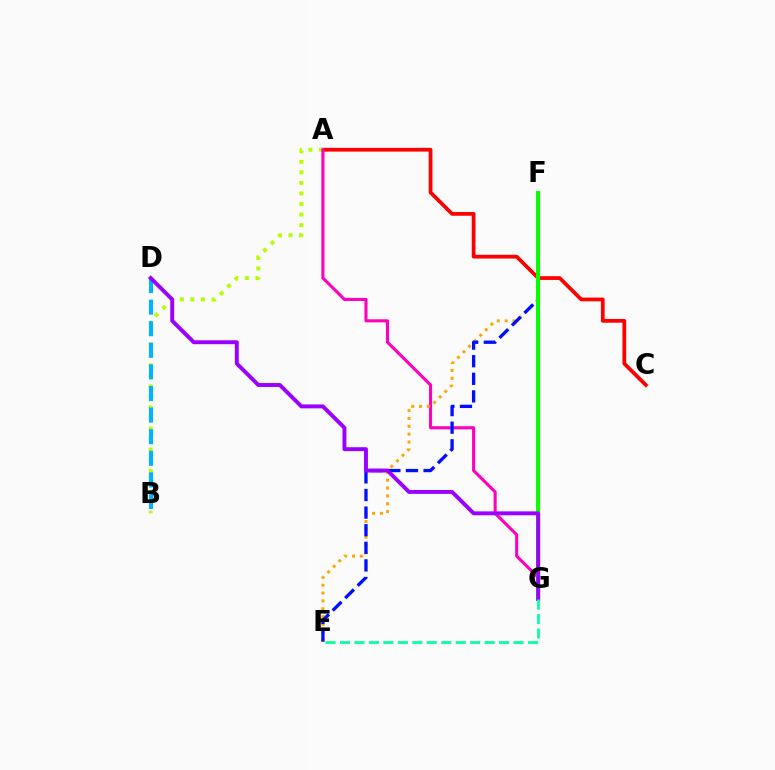{('A', 'C'): [{'color': '#ff0000', 'line_style': 'solid', 'thickness': 2.7}], ('A', 'B'): [{'color': '#b3ff00', 'line_style': 'dotted', 'thickness': 2.87}], ('A', 'G'): [{'color': '#ff00bd', 'line_style': 'solid', 'thickness': 2.22}], ('B', 'D'): [{'color': '#00b5ff', 'line_style': 'dashed', 'thickness': 2.93}], ('E', 'F'): [{'color': '#ffa500', 'line_style': 'dotted', 'thickness': 2.13}, {'color': '#0010ff', 'line_style': 'dashed', 'thickness': 2.39}], ('F', 'G'): [{'color': '#08ff00', 'line_style': 'solid', 'thickness': 2.94}], ('D', 'G'): [{'color': '#9b00ff', 'line_style': 'solid', 'thickness': 2.82}], ('E', 'G'): [{'color': '#00ff9d', 'line_style': 'dashed', 'thickness': 1.97}]}